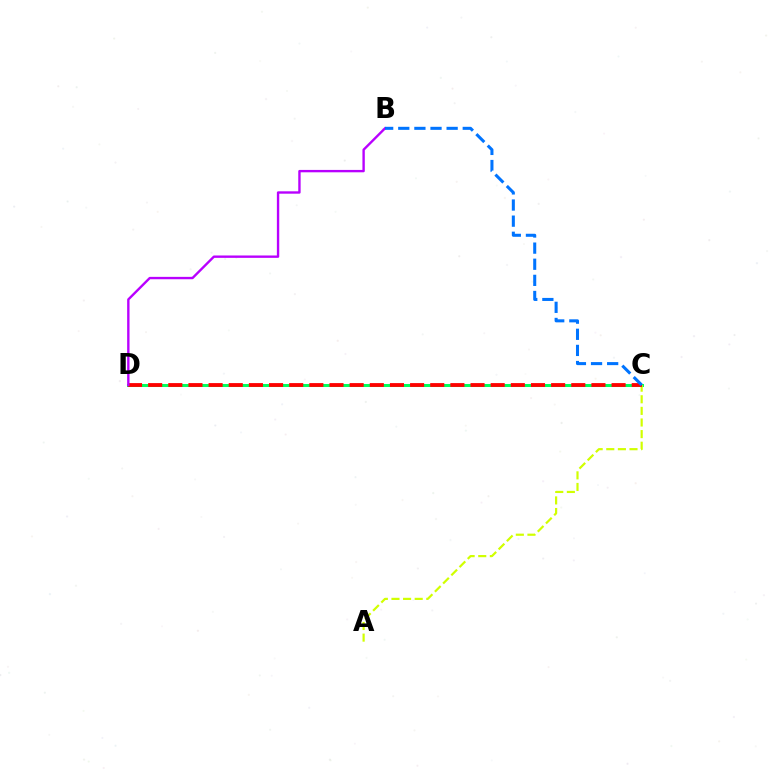{('C', 'D'): [{'color': '#00ff5c', 'line_style': 'solid', 'thickness': 2.17}, {'color': '#ff0000', 'line_style': 'dashed', 'thickness': 2.74}], ('A', 'C'): [{'color': '#d1ff00', 'line_style': 'dashed', 'thickness': 1.58}], ('B', 'D'): [{'color': '#b900ff', 'line_style': 'solid', 'thickness': 1.71}], ('B', 'C'): [{'color': '#0074ff', 'line_style': 'dashed', 'thickness': 2.19}]}